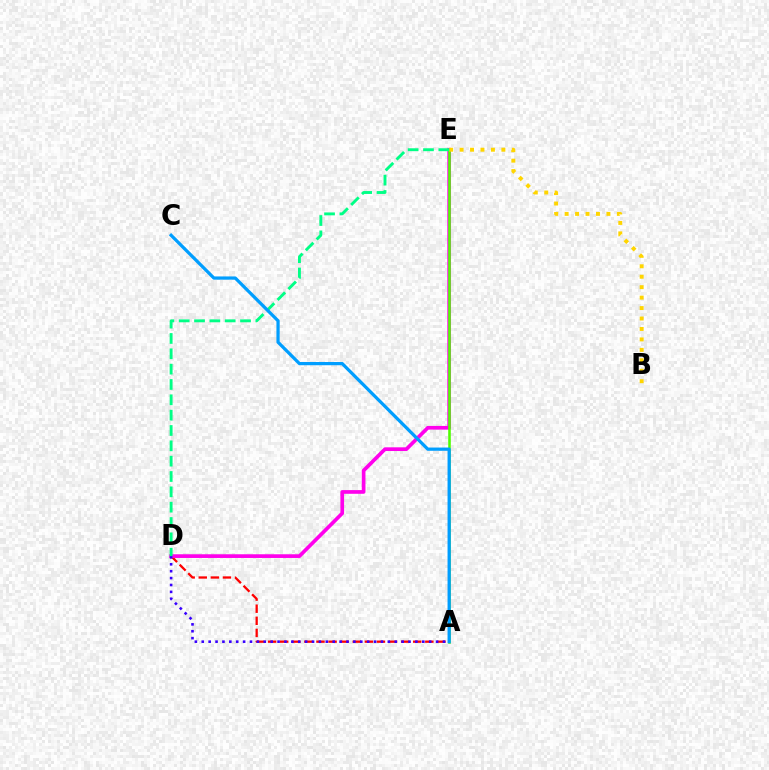{('A', 'D'): [{'color': '#ff0000', 'line_style': 'dashed', 'thickness': 1.64}, {'color': '#3700ff', 'line_style': 'dotted', 'thickness': 1.87}], ('D', 'E'): [{'color': '#ff00ed', 'line_style': 'solid', 'thickness': 2.66}, {'color': '#00ff86', 'line_style': 'dashed', 'thickness': 2.08}], ('A', 'E'): [{'color': '#4fff00', 'line_style': 'solid', 'thickness': 1.84}], ('B', 'E'): [{'color': '#ffd500', 'line_style': 'dotted', 'thickness': 2.84}], ('A', 'C'): [{'color': '#009eff', 'line_style': 'solid', 'thickness': 2.33}]}